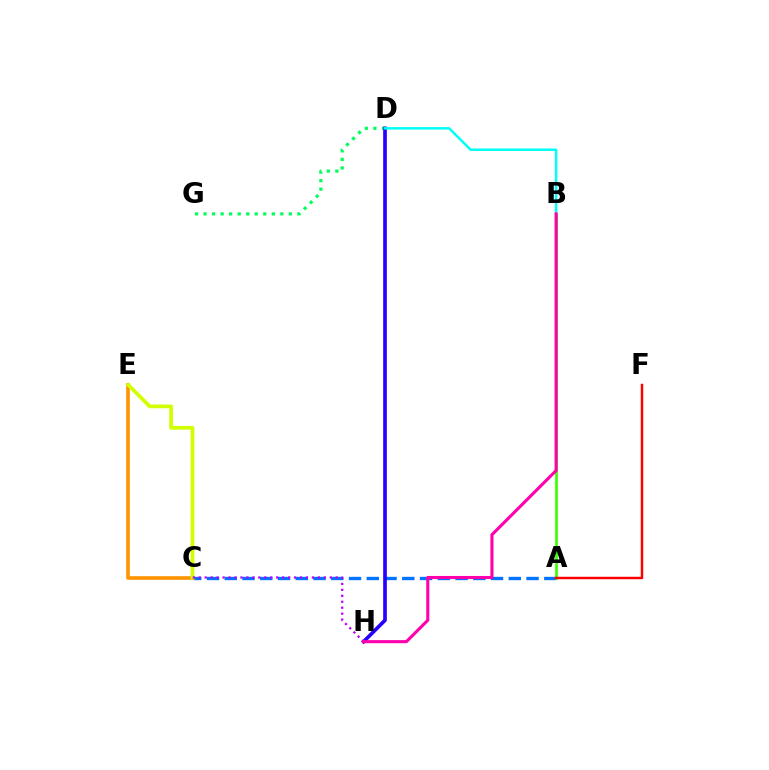{('A', 'C'): [{'color': '#0074ff', 'line_style': 'dashed', 'thickness': 2.41}], ('A', 'B'): [{'color': '#3dff00', 'line_style': 'solid', 'thickness': 1.95}], ('A', 'F'): [{'color': '#ff0000', 'line_style': 'solid', 'thickness': 1.77}], ('D', 'G'): [{'color': '#00ff5c', 'line_style': 'dotted', 'thickness': 2.32}], ('C', 'E'): [{'color': '#ff9400', 'line_style': 'solid', 'thickness': 2.6}, {'color': '#d1ff00', 'line_style': 'solid', 'thickness': 2.69}], ('D', 'H'): [{'color': '#2500ff', 'line_style': 'solid', 'thickness': 2.64}], ('B', 'D'): [{'color': '#00fff6', 'line_style': 'solid', 'thickness': 1.79}], ('C', 'H'): [{'color': '#b900ff', 'line_style': 'dotted', 'thickness': 1.62}], ('B', 'H'): [{'color': '#ff00ac', 'line_style': 'solid', 'thickness': 2.22}]}